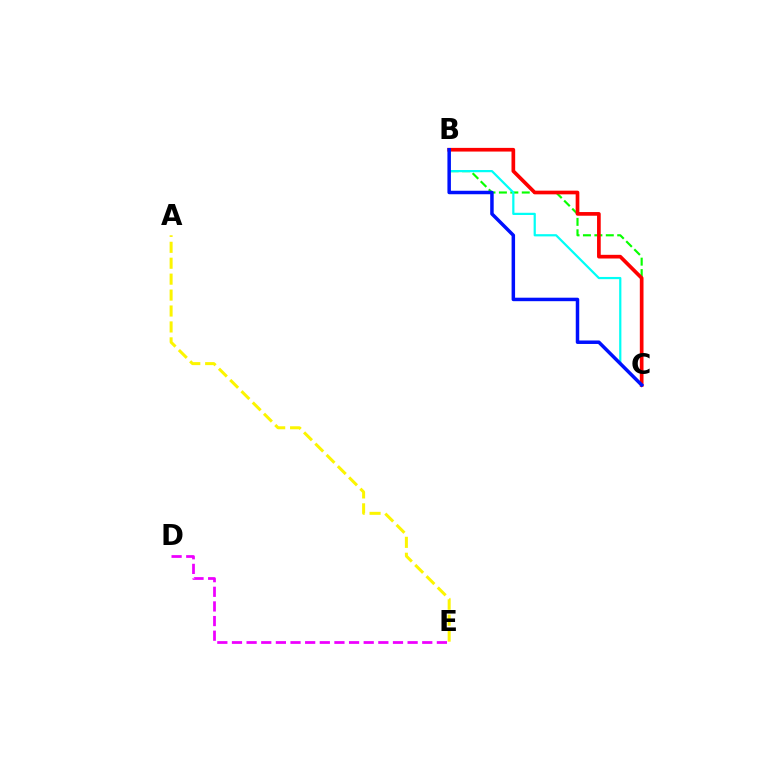{('B', 'C'): [{'color': '#08ff00', 'line_style': 'dashed', 'thickness': 1.55}, {'color': '#ff0000', 'line_style': 'solid', 'thickness': 2.65}, {'color': '#00fff6', 'line_style': 'solid', 'thickness': 1.6}, {'color': '#0010ff', 'line_style': 'solid', 'thickness': 2.51}], ('A', 'E'): [{'color': '#fcf500', 'line_style': 'dashed', 'thickness': 2.16}], ('D', 'E'): [{'color': '#ee00ff', 'line_style': 'dashed', 'thickness': 1.99}]}